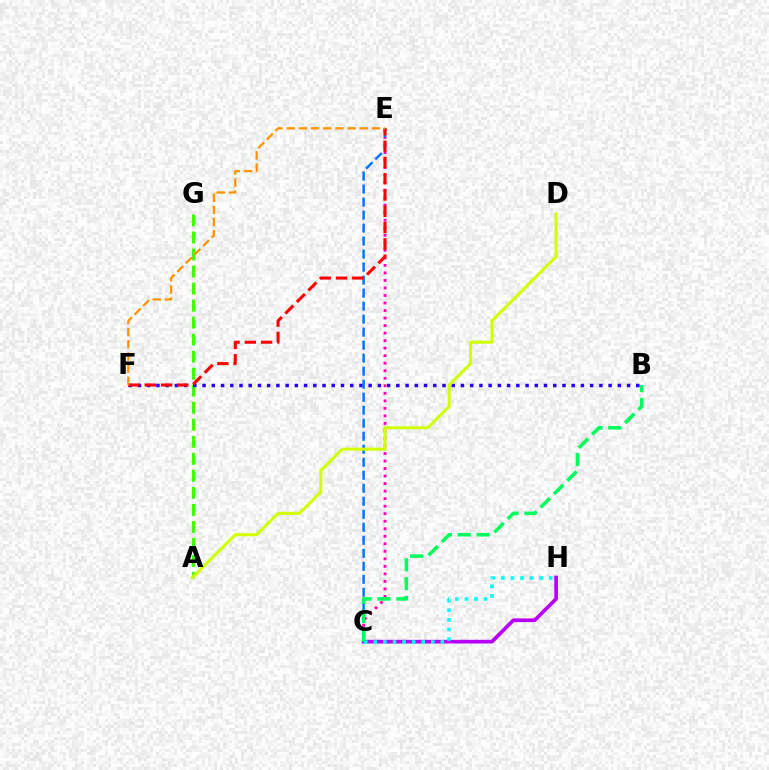{('C', 'H'): [{'color': '#b900ff', 'line_style': 'solid', 'thickness': 2.67}, {'color': '#00fff6', 'line_style': 'dotted', 'thickness': 2.6}], ('C', 'E'): [{'color': '#ff00ac', 'line_style': 'dotted', 'thickness': 2.04}, {'color': '#0074ff', 'line_style': 'dashed', 'thickness': 1.77}], ('A', 'G'): [{'color': '#3dff00', 'line_style': 'dashed', 'thickness': 2.31}], ('B', 'F'): [{'color': '#2500ff', 'line_style': 'dotted', 'thickness': 2.51}], ('E', 'F'): [{'color': '#ff0000', 'line_style': 'dashed', 'thickness': 2.21}, {'color': '#ff9400', 'line_style': 'dashed', 'thickness': 1.65}], ('A', 'D'): [{'color': '#d1ff00', 'line_style': 'solid', 'thickness': 2.19}], ('B', 'C'): [{'color': '#00ff5c', 'line_style': 'dashed', 'thickness': 2.56}]}